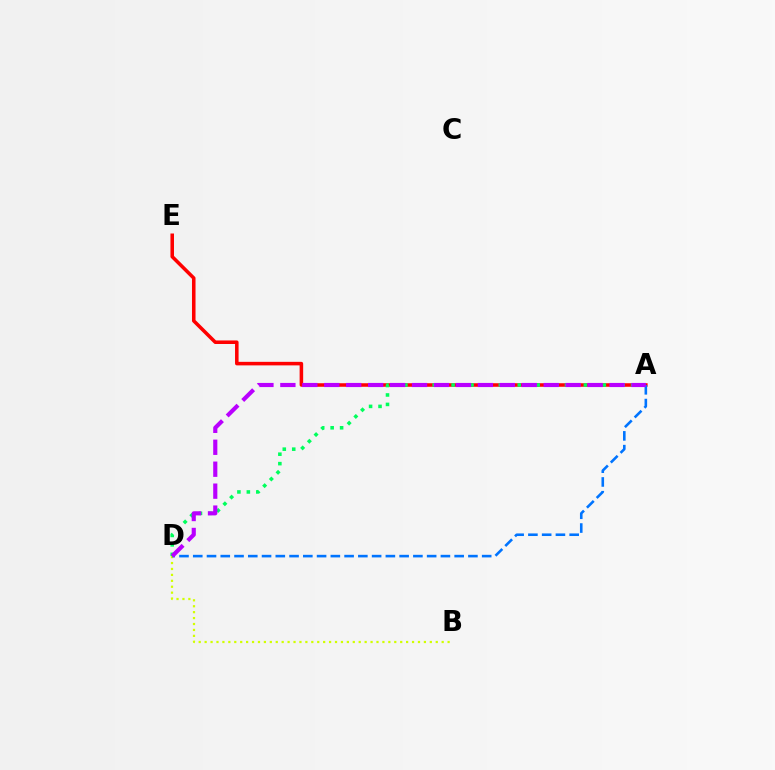{('A', 'E'): [{'color': '#ff0000', 'line_style': 'solid', 'thickness': 2.55}], ('A', 'D'): [{'color': '#00ff5c', 'line_style': 'dotted', 'thickness': 2.57}, {'color': '#0074ff', 'line_style': 'dashed', 'thickness': 1.87}, {'color': '#b900ff', 'line_style': 'dashed', 'thickness': 2.98}], ('B', 'D'): [{'color': '#d1ff00', 'line_style': 'dotted', 'thickness': 1.61}]}